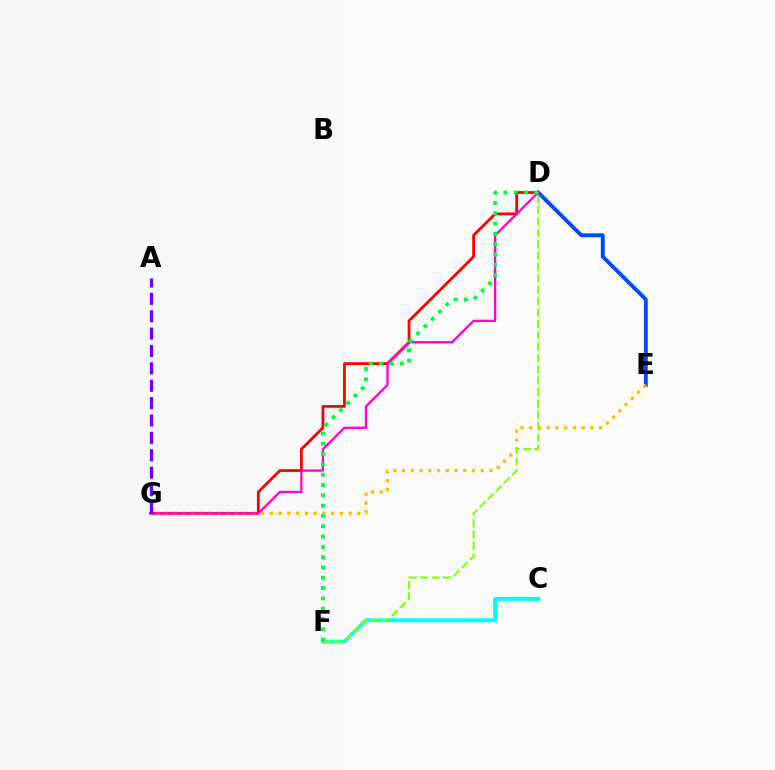{('D', 'G'): [{'color': '#ff0000', 'line_style': 'solid', 'thickness': 2.01}, {'color': '#ff00cf', 'line_style': 'solid', 'thickness': 1.64}], ('D', 'E'): [{'color': '#004bff', 'line_style': 'solid', 'thickness': 2.78}], ('C', 'F'): [{'color': '#00fff6', 'line_style': 'solid', 'thickness': 2.84}], ('E', 'G'): [{'color': '#ffbd00', 'line_style': 'dotted', 'thickness': 2.38}], ('D', 'F'): [{'color': '#84ff00', 'line_style': 'dashed', 'thickness': 1.54}, {'color': '#00ff39', 'line_style': 'dotted', 'thickness': 2.8}], ('A', 'G'): [{'color': '#7200ff', 'line_style': 'dashed', 'thickness': 2.36}]}